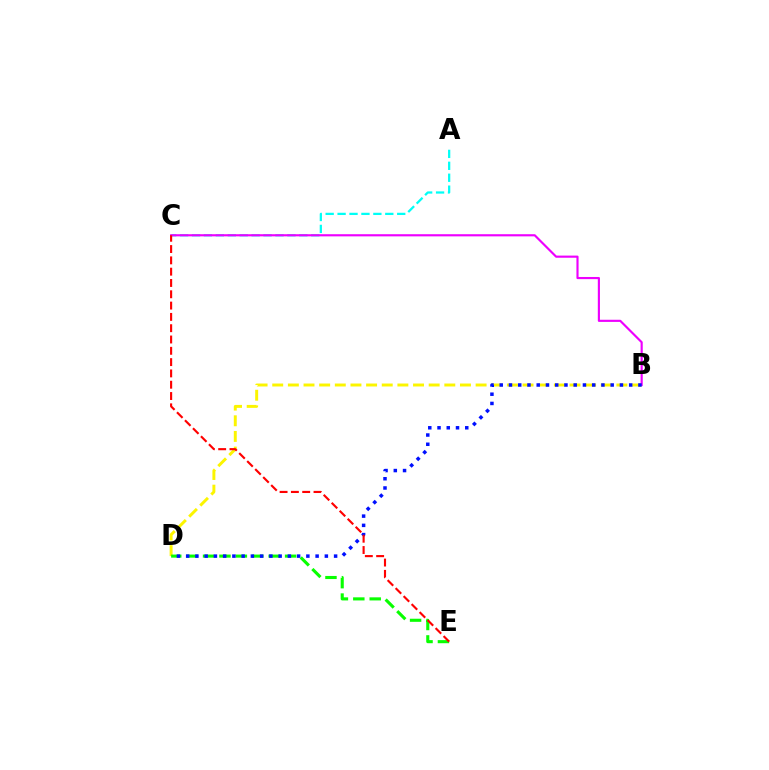{('A', 'C'): [{'color': '#00fff6', 'line_style': 'dashed', 'thickness': 1.62}], ('B', 'D'): [{'color': '#fcf500', 'line_style': 'dashed', 'thickness': 2.13}, {'color': '#0010ff', 'line_style': 'dotted', 'thickness': 2.51}], ('B', 'C'): [{'color': '#ee00ff', 'line_style': 'solid', 'thickness': 1.55}], ('D', 'E'): [{'color': '#08ff00', 'line_style': 'dashed', 'thickness': 2.23}], ('C', 'E'): [{'color': '#ff0000', 'line_style': 'dashed', 'thickness': 1.54}]}